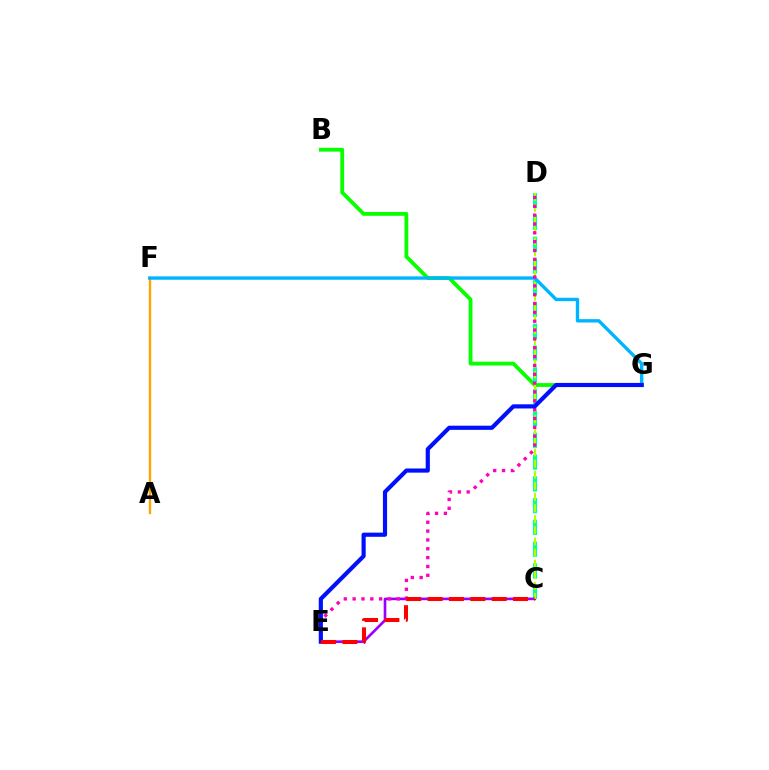{('B', 'G'): [{'color': '#08ff00', 'line_style': 'solid', 'thickness': 2.75}], ('C', 'D'): [{'color': '#00ff9d', 'line_style': 'dashed', 'thickness': 2.96}, {'color': '#b3ff00', 'line_style': 'dashed', 'thickness': 1.51}], ('C', 'E'): [{'color': '#9b00ff', 'line_style': 'solid', 'thickness': 1.91}, {'color': '#ff0000', 'line_style': 'dashed', 'thickness': 2.9}], ('A', 'F'): [{'color': '#ffa500', 'line_style': 'solid', 'thickness': 1.7}], ('F', 'G'): [{'color': '#00b5ff', 'line_style': 'solid', 'thickness': 2.42}], ('D', 'E'): [{'color': '#ff00bd', 'line_style': 'dotted', 'thickness': 2.4}], ('E', 'G'): [{'color': '#0010ff', 'line_style': 'solid', 'thickness': 2.99}]}